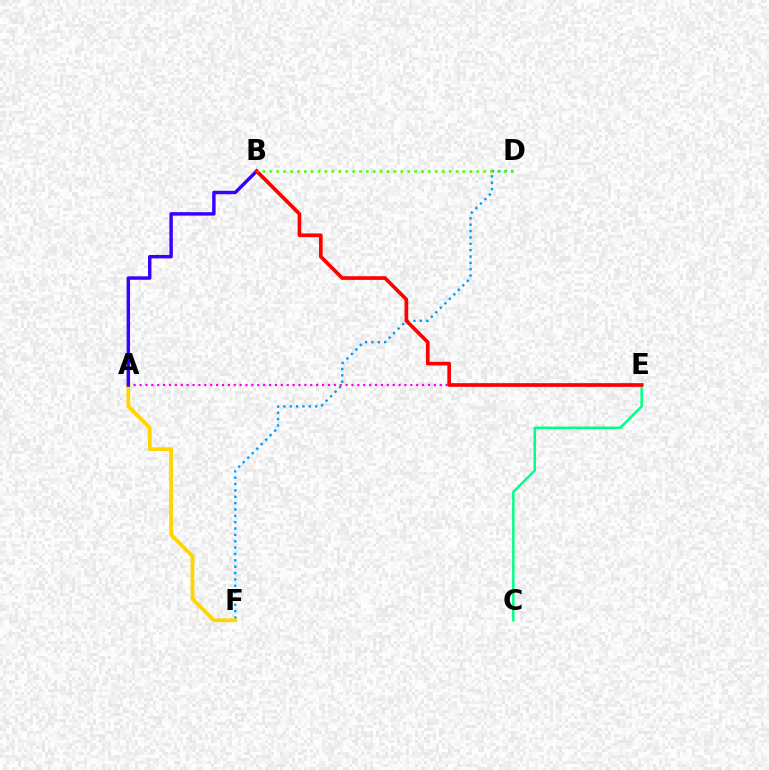{('D', 'F'): [{'color': '#009eff', 'line_style': 'dotted', 'thickness': 1.73}], ('A', 'F'): [{'color': '#ffd500', 'line_style': 'solid', 'thickness': 2.7}], ('A', 'E'): [{'color': '#ff00ed', 'line_style': 'dotted', 'thickness': 1.6}], ('A', 'B'): [{'color': '#3700ff', 'line_style': 'solid', 'thickness': 2.48}], ('C', 'E'): [{'color': '#00ff86', 'line_style': 'solid', 'thickness': 1.79}], ('B', 'E'): [{'color': '#ff0000', 'line_style': 'solid', 'thickness': 2.64}], ('B', 'D'): [{'color': '#4fff00', 'line_style': 'dotted', 'thickness': 1.87}]}